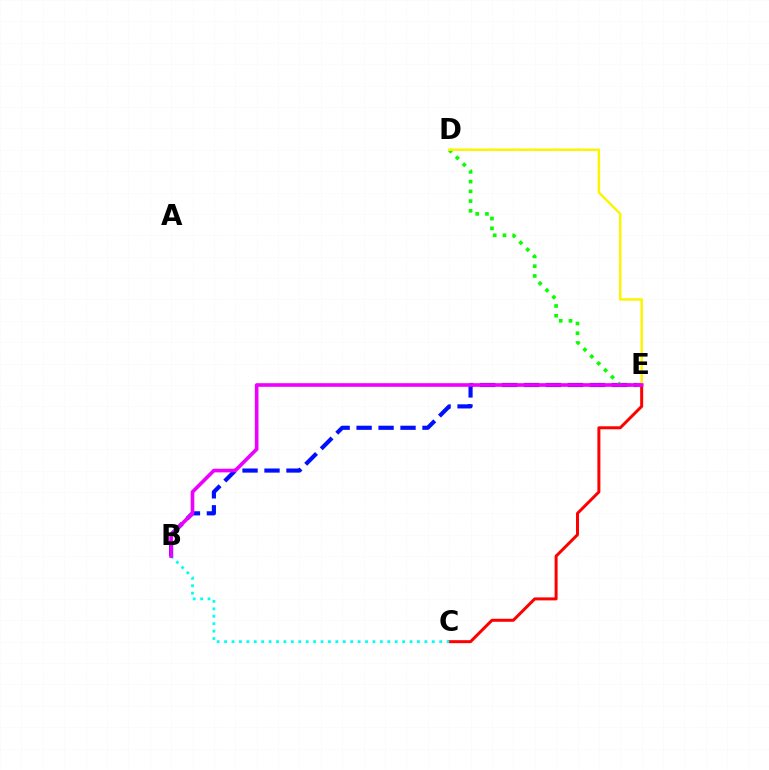{('C', 'E'): [{'color': '#ff0000', 'line_style': 'solid', 'thickness': 2.15}], ('B', 'E'): [{'color': '#0010ff', 'line_style': 'dashed', 'thickness': 2.98}, {'color': '#ee00ff', 'line_style': 'solid', 'thickness': 2.62}], ('D', 'E'): [{'color': '#08ff00', 'line_style': 'dotted', 'thickness': 2.64}, {'color': '#fcf500', 'line_style': 'solid', 'thickness': 1.78}], ('B', 'C'): [{'color': '#00fff6', 'line_style': 'dotted', 'thickness': 2.02}]}